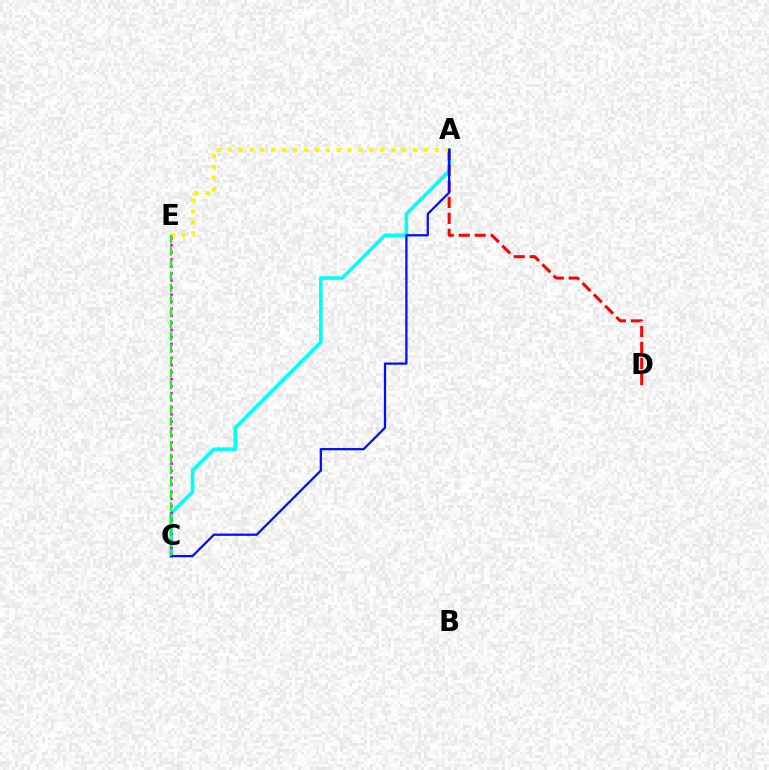{('A', 'C'): [{'color': '#00fff6', 'line_style': 'solid', 'thickness': 2.58}, {'color': '#0010ff', 'line_style': 'solid', 'thickness': 1.62}], ('A', 'D'): [{'color': '#ff0000', 'line_style': 'dashed', 'thickness': 2.17}], ('A', 'E'): [{'color': '#fcf500', 'line_style': 'dotted', 'thickness': 2.96}], ('C', 'E'): [{'color': '#ee00ff', 'line_style': 'dotted', 'thickness': 1.91}, {'color': '#08ff00', 'line_style': 'dashed', 'thickness': 1.65}]}